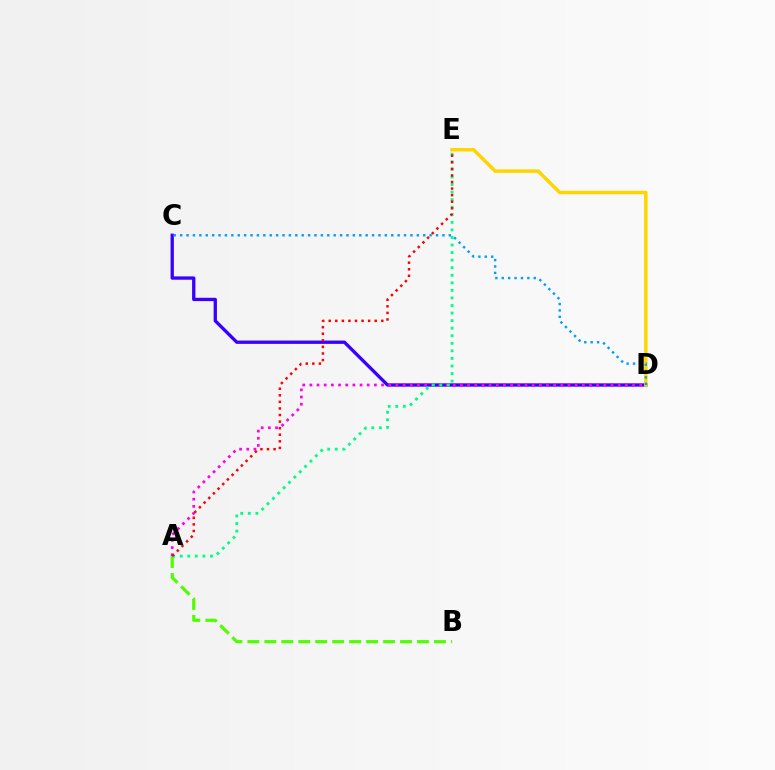{('C', 'D'): [{'color': '#3700ff', 'line_style': 'solid', 'thickness': 2.39}, {'color': '#009eff', 'line_style': 'dotted', 'thickness': 1.74}], ('A', 'D'): [{'color': '#ff00ed', 'line_style': 'dotted', 'thickness': 1.95}], ('A', 'B'): [{'color': '#4fff00', 'line_style': 'dashed', 'thickness': 2.3}], ('A', 'E'): [{'color': '#00ff86', 'line_style': 'dotted', 'thickness': 2.05}, {'color': '#ff0000', 'line_style': 'dotted', 'thickness': 1.79}], ('D', 'E'): [{'color': '#ffd500', 'line_style': 'solid', 'thickness': 2.51}]}